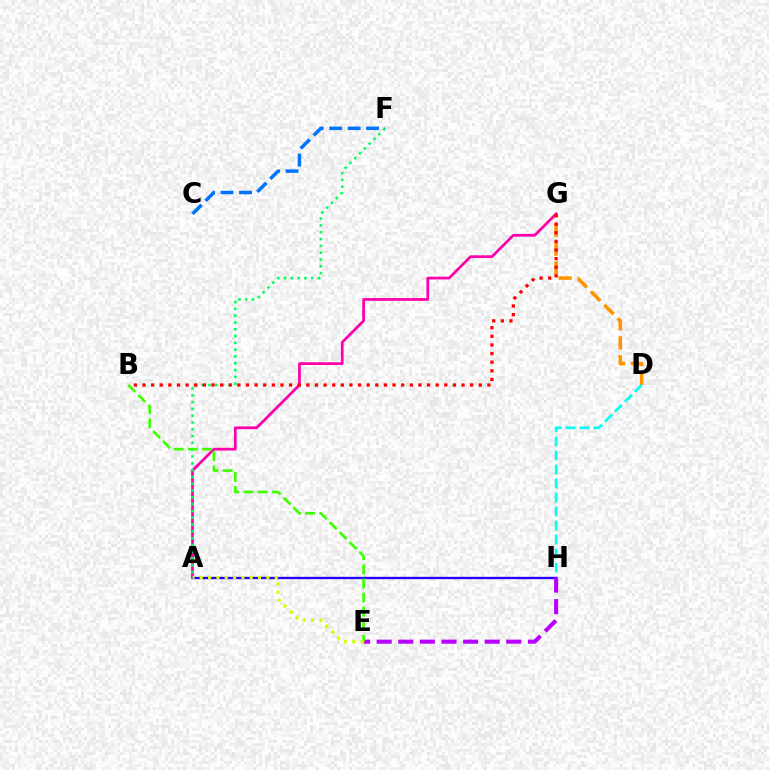{('D', 'G'): [{'color': '#ff9400', 'line_style': 'dashed', 'thickness': 2.58}], ('D', 'H'): [{'color': '#00fff6', 'line_style': 'dashed', 'thickness': 1.9}], ('A', 'G'): [{'color': '#ff00ac', 'line_style': 'solid', 'thickness': 1.97}], ('A', 'H'): [{'color': '#2500ff', 'line_style': 'solid', 'thickness': 1.69}], ('A', 'F'): [{'color': '#00ff5c', 'line_style': 'dotted', 'thickness': 1.85}], ('B', 'G'): [{'color': '#ff0000', 'line_style': 'dotted', 'thickness': 2.34}], ('C', 'F'): [{'color': '#0074ff', 'line_style': 'dashed', 'thickness': 2.51}], ('E', 'H'): [{'color': '#b900ff', 'line_style': 'dashed', 'thickness': 2.93}], ('B', 'E'): [{'color': '#3dff00', 'line_style': 'dashed', 'thickness': 1.91}], ('A', 'E'): [{'color': '#d1ff00', 'line_style': 'dotted', 'thickness': 2.26}]}